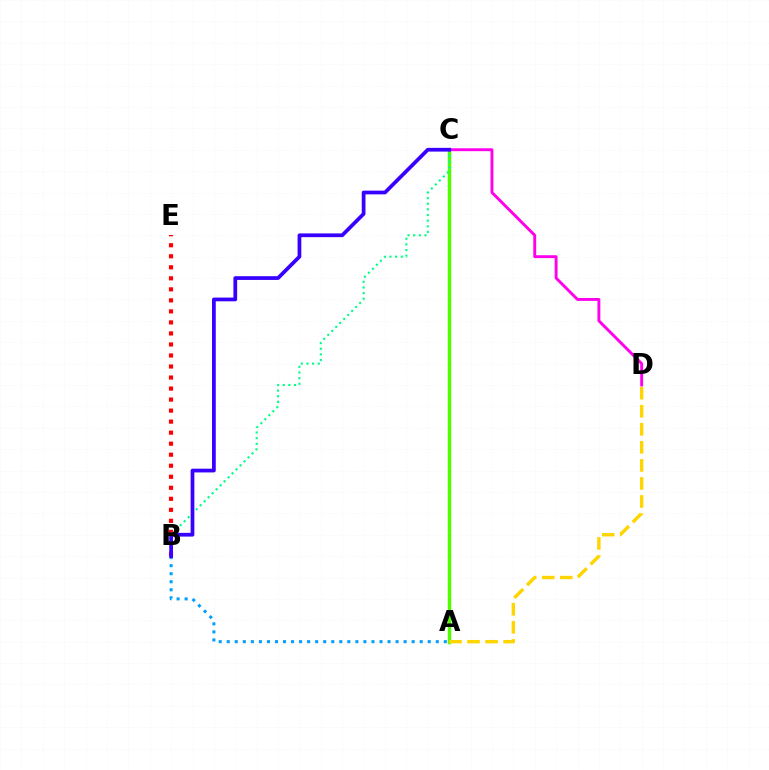{('A', 'C'): [{'color': '#4fff00', 'line_style': 'solid', 'thickness': 2.49}], ('A', 'B'): [{'color': '#009eff', 'line_style': 'dotted', 'thickness': 2.18}], ('B', 'E'): [{'color': '#ff0000', 'line_style': 'dotted', 'thickness': 3.0}], ('B', 'C'): [{'color': '#00ff86', 'line_style': 'dotted', 'thickness': 1.53}, {'color': '#3700ff', 'line_style': 'solid', 'thickness': 2.69}], ('C', 'D'): [{'color': '#ff00ed', 'line_style': 'solid', 'thickness': 2.09}], ('A', 'D'): [{'color': '#ffd500', 'line_style': 'dashed', 'thickness': 2.45}]}